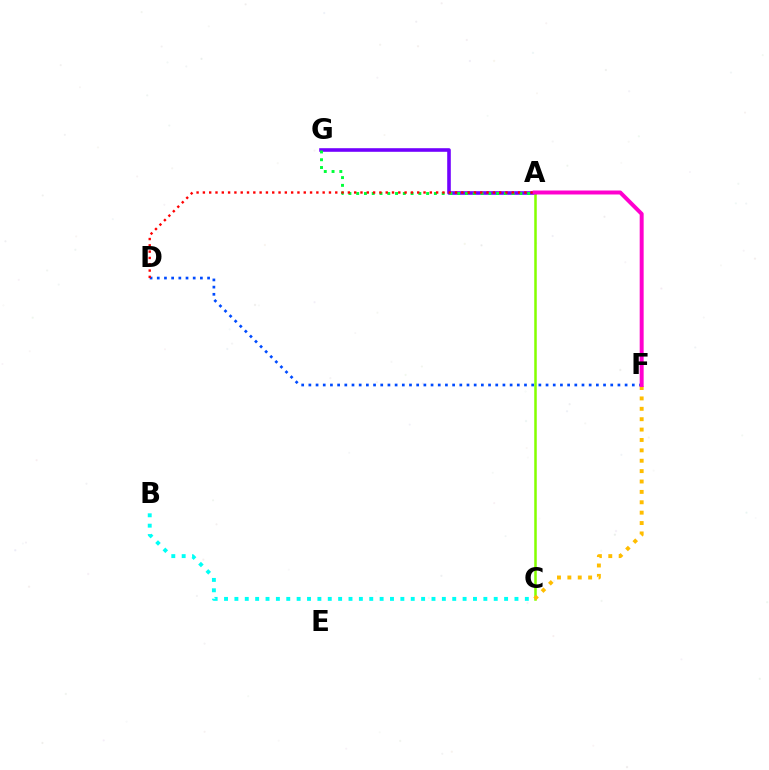{('A', 'G'): [{'color': '#7200ff', 'line_style': 'solid', 'thickness': 2.59}, {'color': '#00ff39', 'line_style': 'dotted', 'thickness': 2.11}], ('D', 'F'): [{'color': '#004bff', 'line_style': 'dotted', 'thickness': 1.95}], ('A', 'C'): [{'color': '#84ff00', 'line_style': 'solid', 'thickness': 1.82}], ('C', 'F'): [{'color': '#ffbd00', 'line_style': 'dotted', 'thickness': 2.82}], ('B', 'C'): [{'color': '#00fff6', 'line_style': 'dotted', 'thickness': 2.82}], ('A', 'D'): [{'color': '#ff0000', 'line_style': 'dotted', 'thickness': 1.71}], ('A', 'F'): [{'color': '#ff00cf', 'line_style': 'solid', 'thickness': 2.86}]}